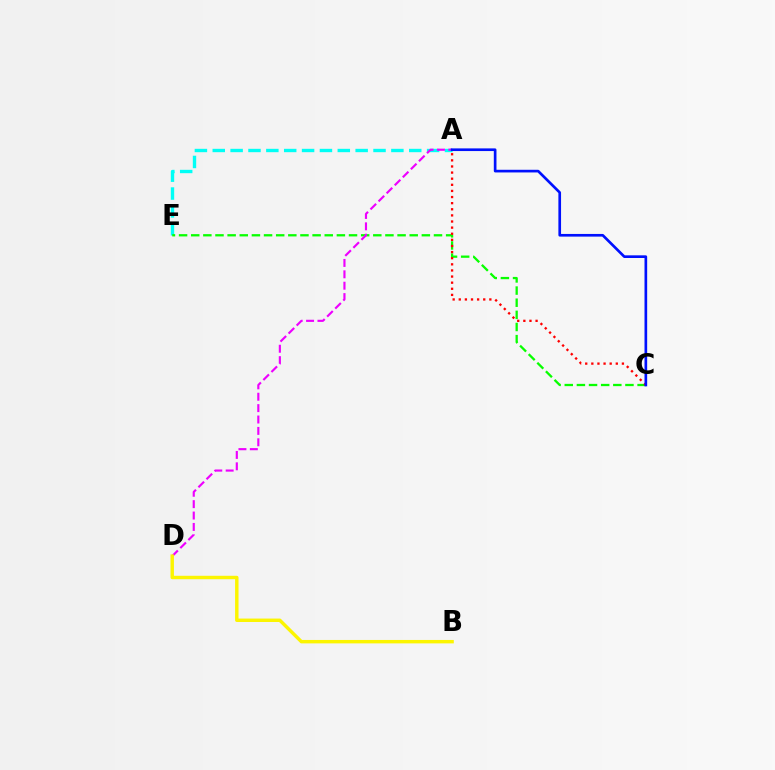{('A', 'E'): [{'color': '#00fff6', 'line_style': 'dashed', 'thickness': 2.43}], ('C', 'E'): [{'color': '#08ff00', 'line_style': 'dashed', 'thickness': 1.65}], ('A', 'C'): [{'color': '#ff0000', 'line_style': 'dotted', 'thickness': 1.66}, {'color': '#0010ff', 'line_style': 'solid', 'thickness': 1.92}], ('A', 'D'): [{'color': '#ee00ff', 'line_style': 'dashed', 'thickness': 1.55}], ('B', 'D'): [{'color': '#fcf500', 'line_style': 'solid', 'thickness': 2.47}]}